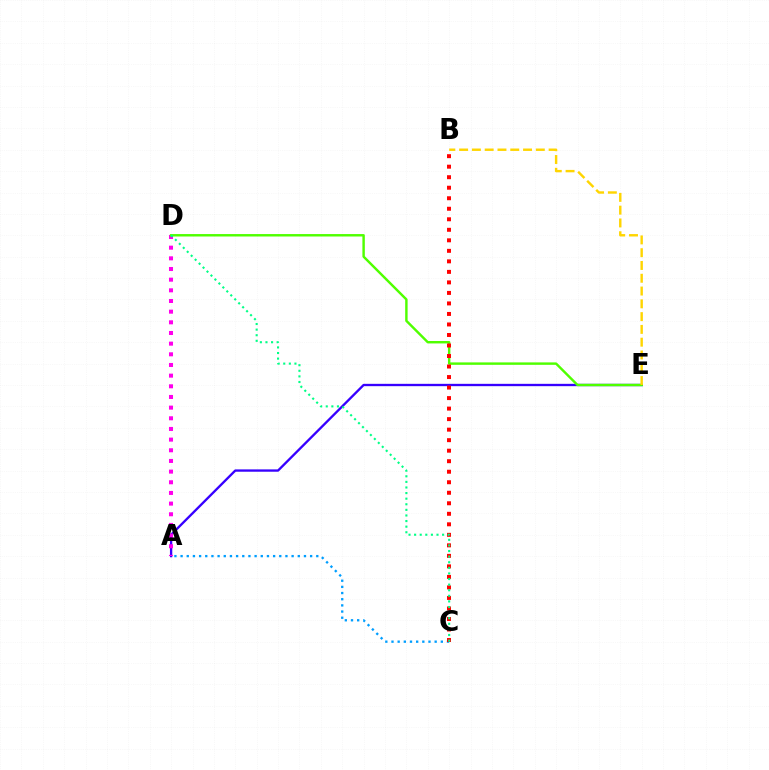{('A', 'E'): [{'color': '#3700ff', 'line_style': 'solid', 'thickness': 1.68}], ('A', 'D'): [{'color': '#ff00ed', 'line_style': 'dotted', 'thickness': 2.9}], ('A', 'C'): [{'color': '#009eff', 'line_style': 'dotted', 'thickness': 1.68}], ('D', 'E'): [{'color': '#4fff00', 'line_style': 'solid', 'thickness': 1.75}], ('B', 'E'): [{'color': '#ffd500', 'line_style': 'dashed', 'thickness': 1.74}], ('B', 'C'): [{'color': '#ff0000', 'line_style': 'dotted', 'thickness': 2.86}], ('C', 'D'): [{'color': '#00ff86', 'line_style': 'dotted', 'thickness': 1.52}]}